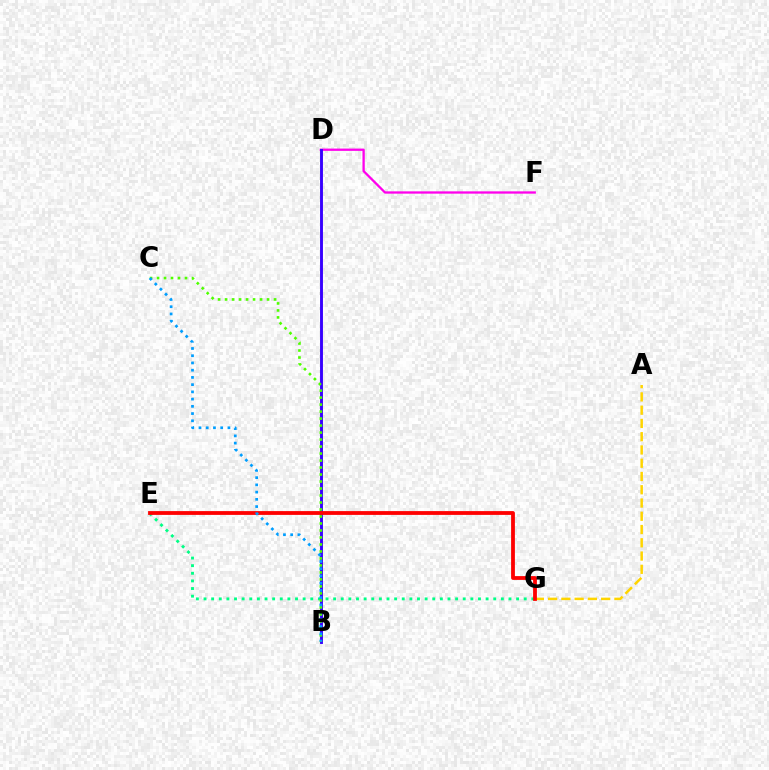{('D', 'F'): [{'color': '#ff00ed', 'line_style': 'solid', 'thickness': 1.65}], ('E', 'G'): [{'color': '#00ff86', 'line_style': 'dotted', 'thickness': 2.07}, {'color': '#ff0000', 'line_style': 'solid', 'thickness': 2.74}], ('A', 'G'): [{'color': '#ffd500', 'line_style': 'dashed', 'thickness': 1.8}], ('B', 'D'): [{'color': '#3700ff', 'line_style': 'solid', 'thickness': 2.09}], ('B', 'C'): [{'color': '#4fff00', 'line_style': 'dotted', 'thickness': 1.9}, {'color': '#009eff', 'line_style': 'dotted', 'thickness': 1.96}]}